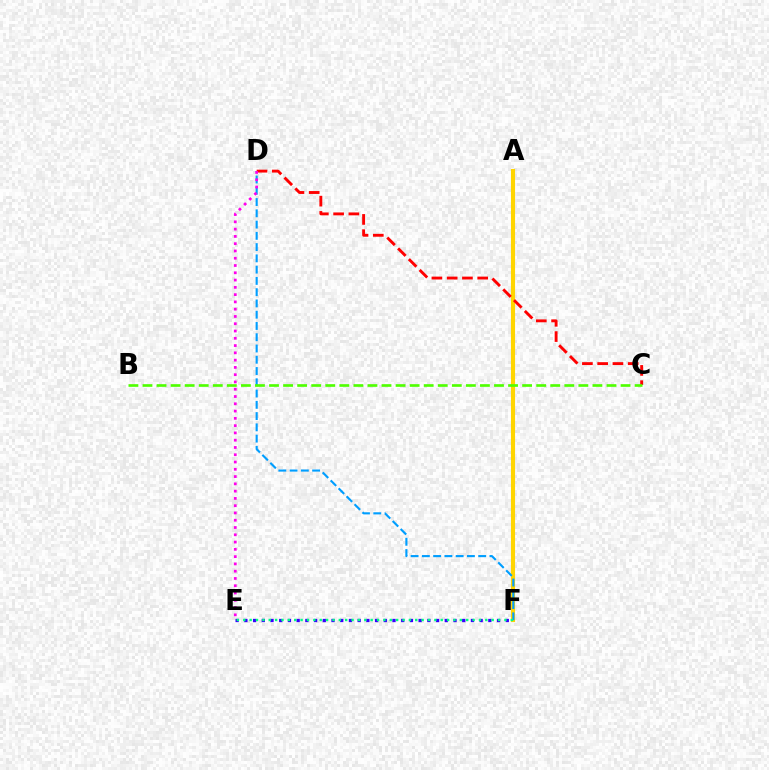{('A', 'F'): [{'color': '#ffd500', 'line_style': 'solid', 'thickness': 2.97}], ('D', 'F'): [{'color': '#009eff', 'line_style': 'dashed', 'thickness': 1.53}], ('E', 'F'): [{'color': '#3700ff', 'line_style': 'dotted', 'thickness': 2.37}, {'color': '#00ff86', 'line_style': 'dotted', 'thickness': 1.73}], ('C', 'D'): [{'color': '#ff0000', 'line_style': 'dashed', 'thickness': 2.07}], ('D', 'E'): [{'color': '#ff00ed', 'line_style': 'dotted', 'thickness': 1.98}], ('B', 'C'): [{'color': '#4fff00', 'line_style': 'dashed', 'thickness': 1.91}]}